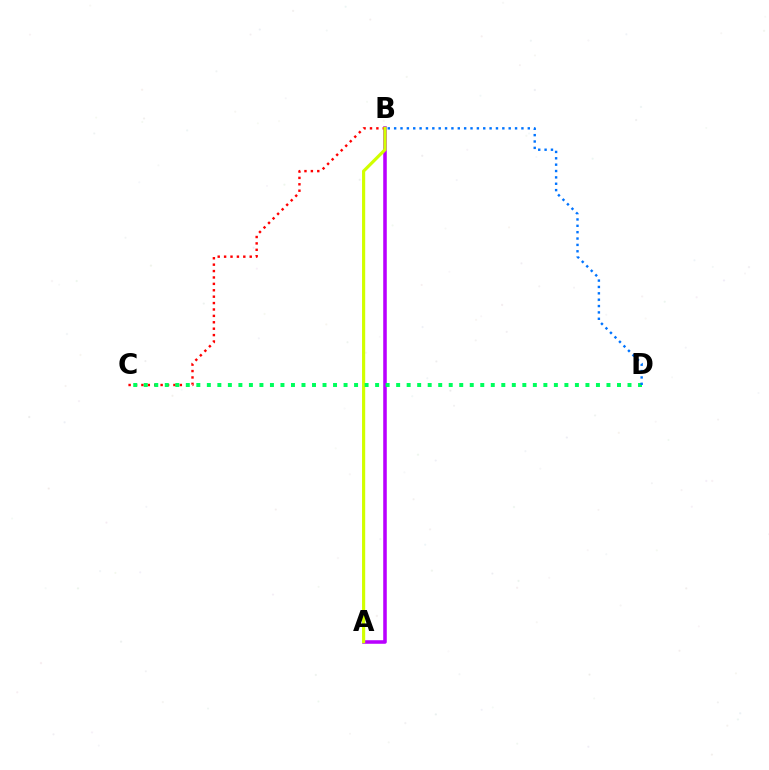{('A', 'B'): [{'color': '#b900ff', 'line_style': 'solid', 'thickness': 2.56}, {'color': '#d1ff00', 'line_style': 'solid', 'thickness': 2.28}], ('B', 'C'): [{'color': '#ff0000', 'line_style': 'dotted', 'thickness': 1.74}], ('C', 'D'): [{'color': '#00ff5c', 'line_style': 'dotted', 'thickness': 2.86}], ('B', 'D'): [{'color': '#0074ff', 'line_style': 'dotted', 'thickness': 1.73}]}